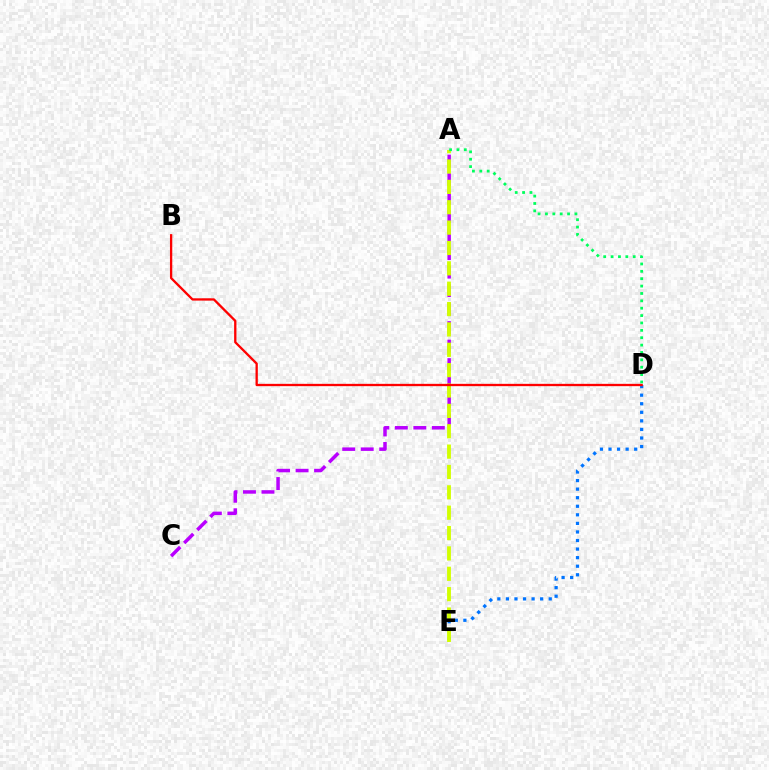{('D', 'E'): [{'color': '#0074ff', 'line_style': 'dotted', 'thickness': 2.33}], ('A', 'C'): [{'color': '#b900ff', 'line_style': 'dashed', 'thickness': 2.51}], ('A', 'E'): [{'color': '#d1ff00', 'line_style': 'dashed', 'thickness': 2.77}], ('A', 'D'): [{'color': '#00ff5c', 'line_style': 'dotted', 'thickness': 2.0}], ('B', 'D'): [{'color': '#ff0000', 'line_style': 'solid', 'thickness': 1.66}]}